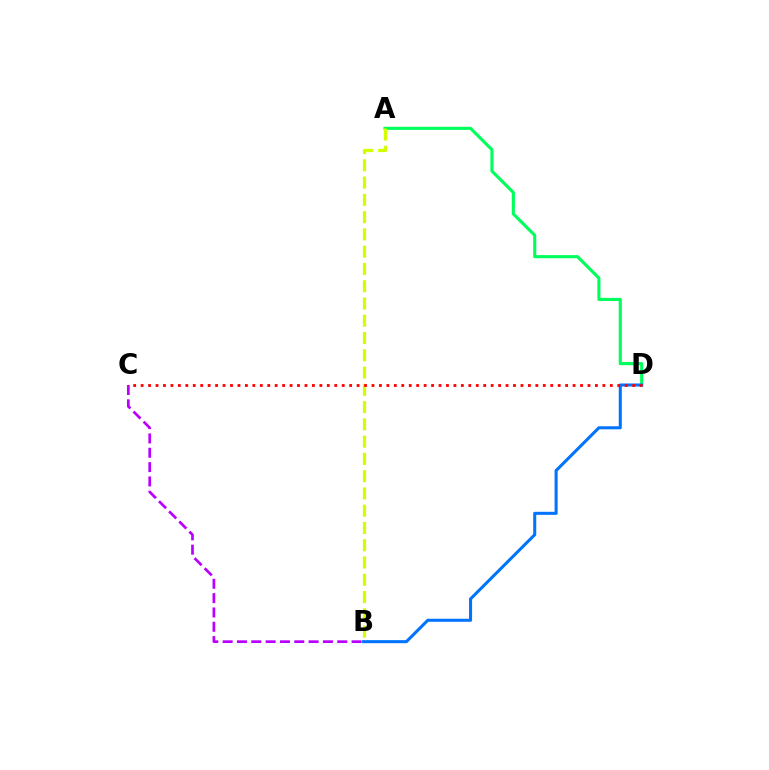{('A', 'D'): [{'color': '#00ff5c', 'line_style': 'solid', 'thickness': 2.24}], ('A', 'B'): [{'color': '#d1ff00', 'line_style': 'dashed', 'thickness': 2.35}], ('B', 'C'): [{'color': '#b900ff', 'line_style': 'dashed', 'thickness': 1.95}], ('B', 'D'): [{'color': '#0074ff', 'line_style': 'solid', 'thickness': 2.2}], ('C', 'D'): [{'color': '#ff0000', 'line_style': 'dotted', 'thickness': 2.02}]}